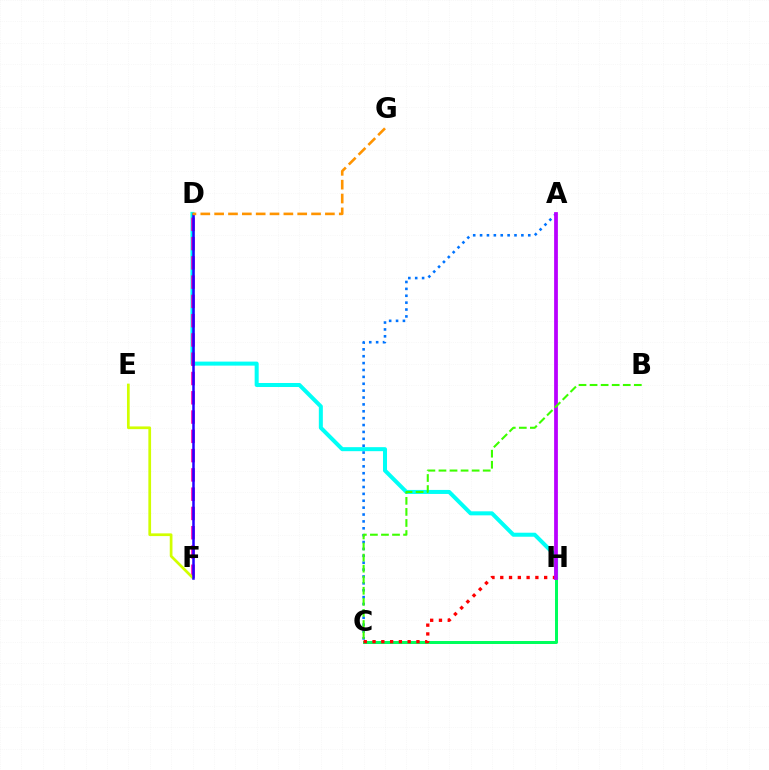{('D', 'H'): [{'color': '#00fff6', 'line_style': 'solid', 'thickness': 2.89}], ('C', 'H'): [{'color': '#00ff5c', 'line_style': 'solid', 'thickness': 2.16}, {'color': '#ff0000', 'line_style': 'dotted', 'thickness': 2.39}], ('D', 'F'): [{'color': '#ff00ac', 'line_style': 'dashed', 'thickness': 2.62}, {'color': '#2500ff', 'line_style': 'solid', 'thickness': 1.81}], ('E', 'F'): [{'color': '#d1ff00', 'line_style': 'solid', 'thickness': 1.96}], ('A', 'C'): [{'color': '#0074ff', 'line_style': 'dotted', 'thickness': 1.87}], ('D', 'G'): [{'color': '#ff9400', 'line_style': 'dashed', 'thickness': 1.88}], ('A', 'H'): [{'color': '#b900ff', 'line_style': 'solid', 'thickness': 2.71}], ('B', 'C'): [{'color': '#3dff00', 'line_style': 'dashed', 'thickness': 1.5}]}